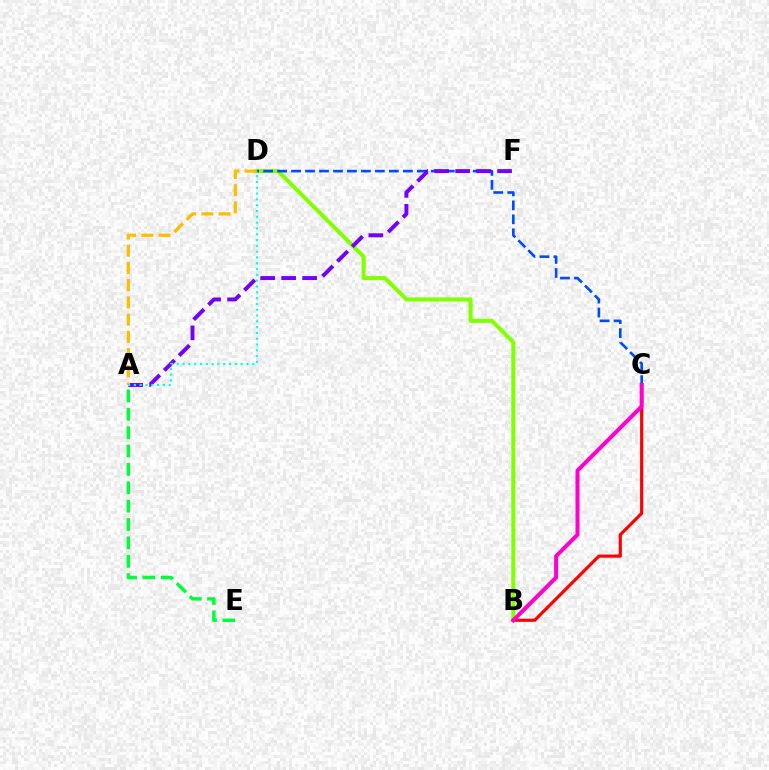{('B', 'D'): [{'color': '#84ff00', 'line_style': 'solid', 'thickness': 2.92}], ('C', 'D'): [{'color': '#004bff', 'line_style': 'dashed', 'thickness': 1.9}], ('B', 'C'): [{'color': '#ff0000', 'line_style': 'solid', 'thickness': 2.27}, {'color': '#ff00cf', 'line_style': 'solid', 'thickness': 2.88}], ('A', 'F'): [{'color': '#7200ff', 'line_style': 'dashed', 'thickness': 2.85}], ('A', 'D'): [{'color': '#ffbd00', 'line_style': 'dashed', 'thickness': 2.34}, {'color': '#00fff6', 'line_style': 'dotted', 'thickness': 1.58}], ('A', 'E'): [{'color': '#00ff39', 'line_style': 'dashed', 'thickness': 2.5}]}